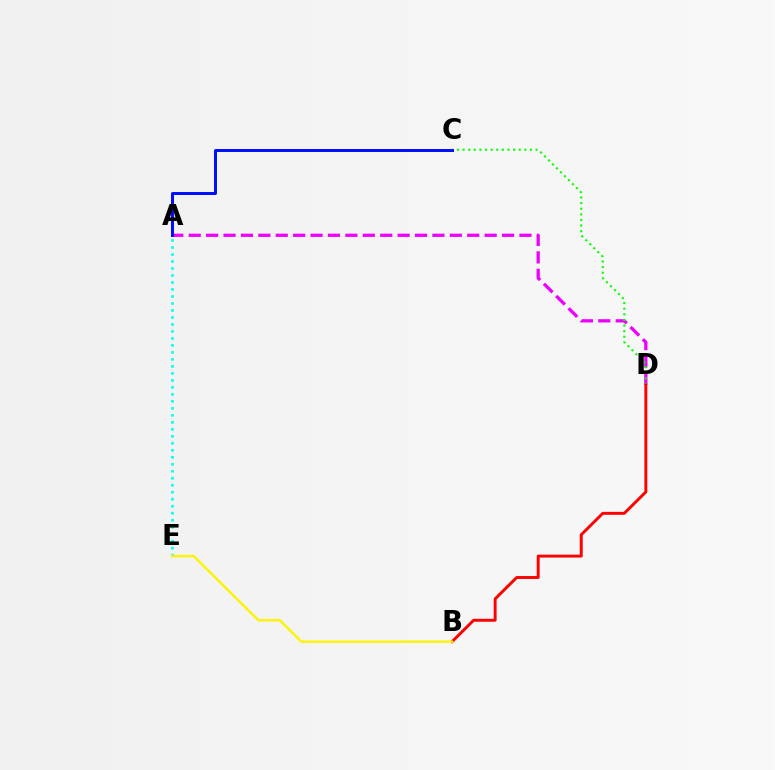{('A', 'E'): [{'color': '#00fff6', 'line_style': 'dotted', 'thickness': 1.9}], ('A', 'D'): [{'color': '#ee00ff', 'line_style': 'dashed', 'thickness': 2.36}], ('C', 'D'): [{'color': '#08ff00', 'line_style': 'dotted', 'thickness': 1.53}], ('B', 'D'): [{'color': '#ff0000', 'line_style': 'solid', 'thickness': 2.11}], ('A', 'C'): [{'color': '#0010ff', 'line_style': 'solid', 'thickness': 2.15}], ('B', 'E'): [{'color': '#fcf500', 'line_style': 'solid', 'thickness': 1.72}]}